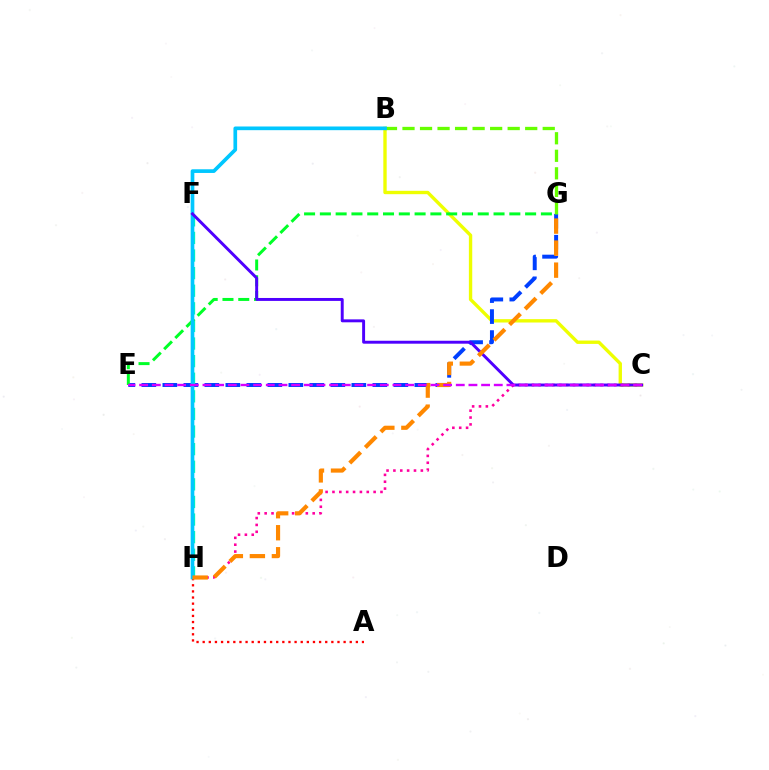{('B', 'C'): [{'color': '#eeff00', 'line_style': 'solid', 'thickness': 2.43}], ('A', 'H'): [{'color': '#ff0000', 'line_style': 'dotted', 'thickness': 1.66}], ('E', 'G'): [{'color': '#003fff', 'line_style': 'dashed', 'thickness': 2.85}, {'color': '#00ff27', 'line_style': 'dashed', 'thickness': 2.14}], ('B', 'G'): [{'color': '#66ff00', 'line_style': 'dashed', 'thickness': 2.38}], ('C', 'H'): [{'color': '#ff00a0', 'line_style': 'dotted', 'thickness': 1.86}], ('F', 'H'): [{'color': '#00ffaf', 'line_style': 'dashed', 'thickness': 2.39}], ('B', 'H'): [{'color': '#00c7ff', 'line_style': 'solid', 'thickness': 2.65}], ('C', 'F'): [{'color': '#4f00ff', 'line_style': 'solid', 'thickness': 2.11}], ('G', 'H'): [{'color': '#ff8800', 'line_style': 'dashed', 'thickness': 2.99}], ('C', 'E'): [{'color': '#d600ff', 'line_style': 'dashed', 'thickness': 1.72}]}